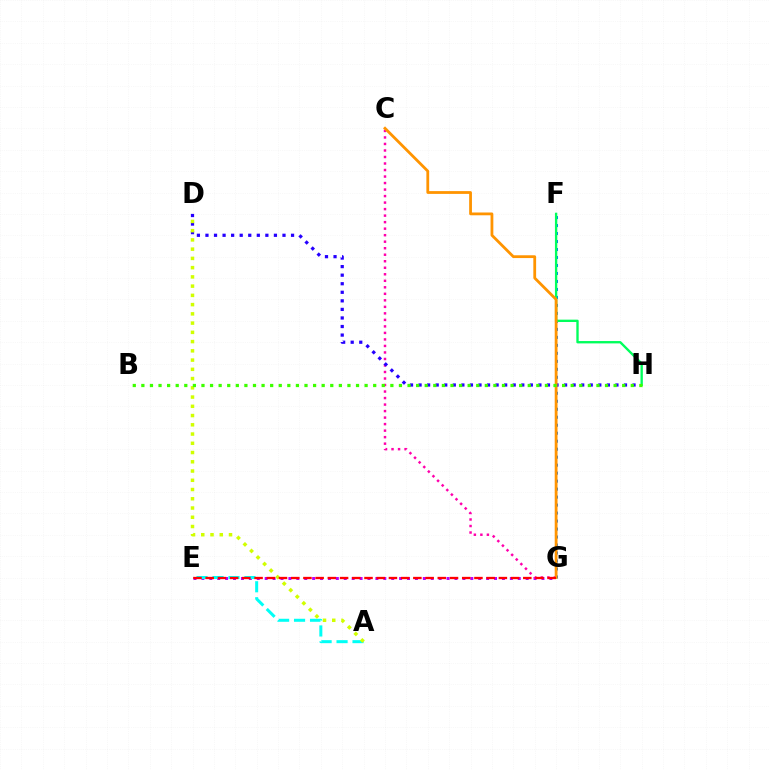{('E', 'G'): [{'color': '#b900ff', 'line_style': 'dotted', 'thickness': 2.15}, {'color': '#ff0000', 'line_style': 'dashed', 'thickness': 1.66}], ('C', 'G'): [{'color': '#ff00ac', 'line_style': 'dotted', 'thickness': 1.77}, {'color': '#ff9400', 'line_style': 'solid', 'thickness': 2.01}], ('F', 'G'): [{'color': '#0074ff', 'line_style': 'dotted', 'thickness': 2.17}], ('D', 'H'): [{'color': '#2500ff', 'line_style': 'dotted', 'thickness': 2.33}], ('F', 'H'): [{'color': '#00ff5c', 'line_style': 'solid', 'thickness': 1.69}], ('A', 'E'): [{'color': '#00fff6', 'line_style': 'dashed', 'thickness': 2.17}], ('A', 'D'): [{'color': '#d1ff00', 'line_style': 'dotted', 'thickness': 2.51}], ('B', 'H'): [{'color': '#3dff00', 'line_style': 'dotted', 'thickness': 2.33}]}